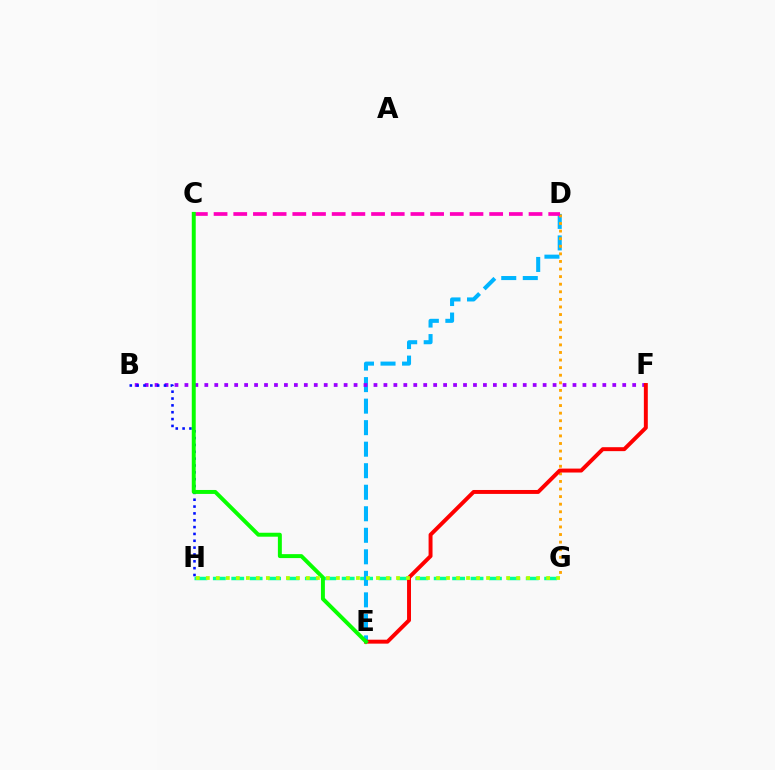{('G', 'H'): [{'color': '#00ff9d', 'line_style': 'dashed', 'thickness': 2.5}, {'color': '#b3ff00', 'line_style': 'dotted', 'thickness': 2.72}], ('D', 'E'): [{'color': '#00b5ff', 'line_style': 'dashed', 'thickness': 2.92}], ('B', 'F'): [{'color': '#9b00ff', 'line_style': 'dotted', 'thickness': 2.7}], ('D', 'G'): [{'color': '#ffa500', 'line_style': 'dotted', 'thickness': 2.06}], ('B', 'H'): [{'color': '#0010ff', 'line_style': 'dotted', 'thickness': 1.86}], ('C', 'D'): [{'color': '#ff00bd', 'line_style': 'dashed', 'thickness': 2.67}], ('E', 'F'): [{'color': '#ff0000', 'line_style': 'solid', 'thickness': 2.83}], ('C', 'E'): [{'color': '#08ff00', 'line_style': 'solid', 'thickness': 2.85}]}